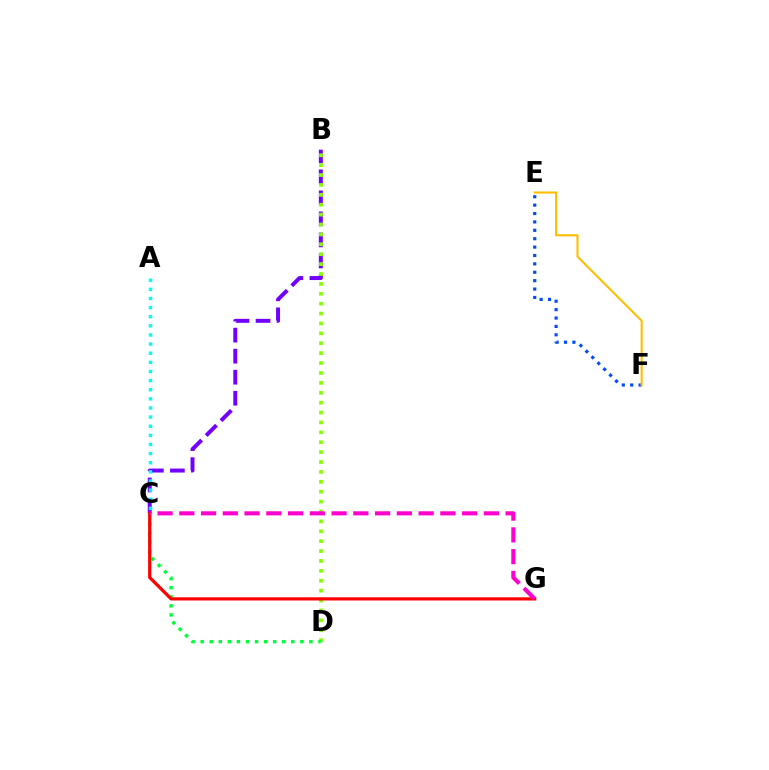{('B', 'C'): [{'color': '#7200ff', 'line_style': 'dashed', 'thickness': 2.86}], ('B', 'D'): [{'color': '#84ff00', 'line_style': 'dotted', 'thickness': 2.69}], ('C', 'D'): [{'color': '#00ff39', 'line_style': 'dotted', 'thickness': 2.46}], ('E', 'F'): [{'color': '#004bff', 'line_style': 'dotted', 'thickness': 2.28}, {'color': '#ffbd00', 'line_style': 'solid', 'thickness': 1.51}], ('C', 'G'): [{'color': '#ff0000', 'line_style': 'solid', 'thickness': 2.31}, {'color': '#ff00cf', 'line_style': 'dashed', 'thickness': 2.96}], ('A', 'C'): [{'color': '#00fff6', 'line_style': 'dotted', 'thickness': 2.48}]}